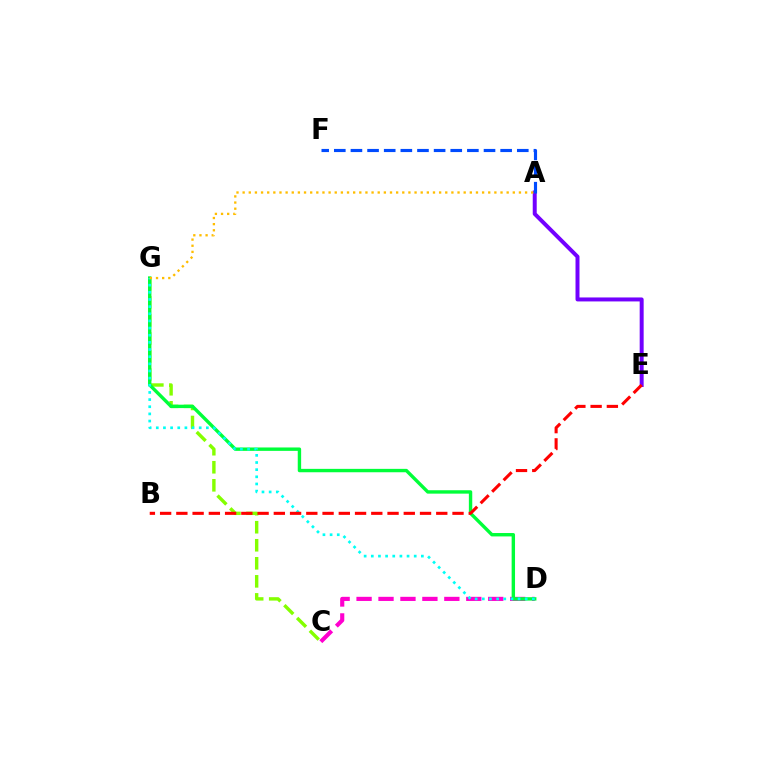{('C', 'G'): [{'color': '#84ff00', 'line_style': 'dashed', 'thickness': 2.45}], ('C', 'D'): [{'color': '#ff00cf', 'line_style': 'dashed', 'thickness': 2.98}], ('D', 'G'): [{'color': '#00ff39', 'line_style': 'solid', 'thickness': 2.45}, {'color': '#00fff6', 'line_style': 'dotted', 'thickness': 1.94}], ('A', 'E'): [{'color': '#7200ff', 'line_style': 'solid', 'thickness': 2.86}], ('B', 'E'): [{'color': '#ff0000', 'line_style': 'dashed', 'thickness': 2.21}], ('A', 'G'): [{'color': '#ffbd00', 'line_style': 'dotted', 'thickness': 1.67}], ('A', 'F'): [{'color': '#004bff', 'line_style': 'dashed', 'thickness': 2.26}]}